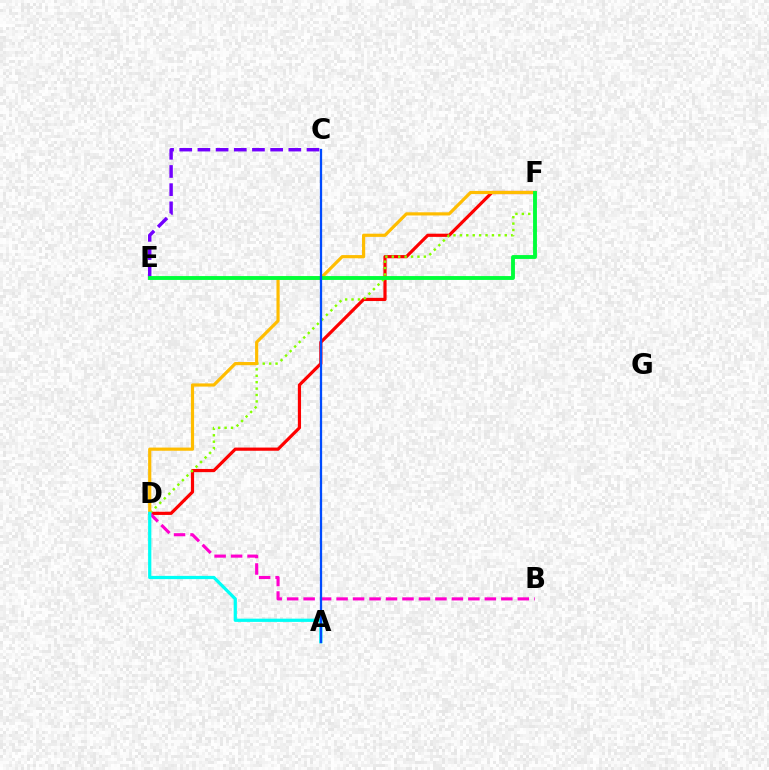{('D', 'F'): [{'color': '#ff0000', 'line_style': 'solid', 'thickness': 2.3}, {'color': '#84ff00', 'line_style': 'dotted', 'thickness': 1.74}, {'color': '#ffbd00', 'line_style': 'solid', 'thickness': 2.29}], ('C', 'E'): [{'color': '#7200ff', 'line_style': 'dashed', 'thickness': 2.47}], ('B', 'D'): [{'color': '#ff00cf', 'line_style': 'dashed', 'thickness': 2.24}], ('E', 'F'): [{'color': '#00ff39', 'line_style': 'solid', 'thickness': 2.79}], ('A', 'D'): [{'color': '#00fff6', 'line_style': 'solid', 'thickness': 2.33}], ('A', 'C'): [{'color': '#004bff', 'line_style': 'solid', 'thickness': 1.64}]}